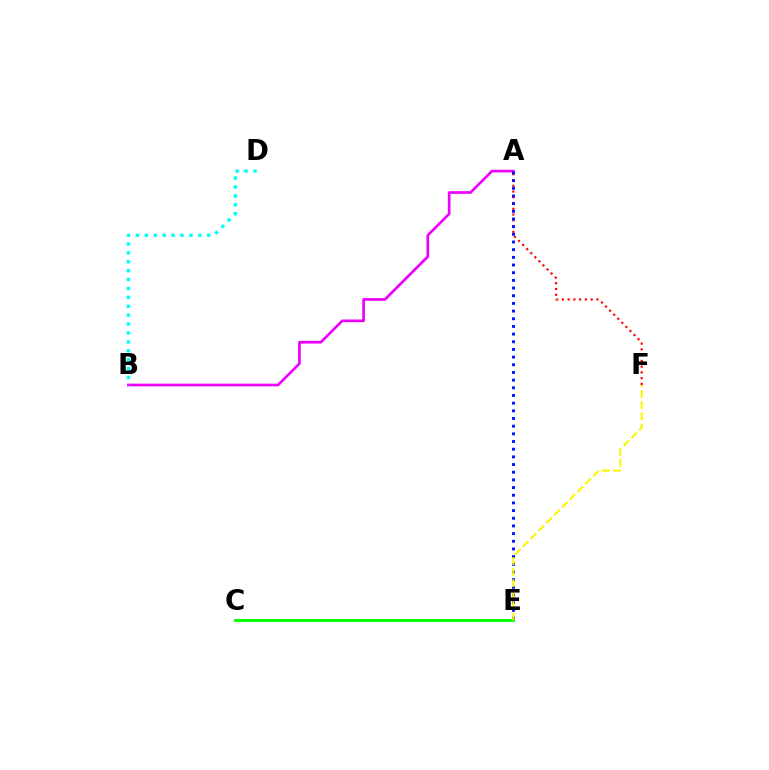{('A', 'B'): [{'color': '#ee00ff', 'line_style': 'solid', 'thickness': 1.93}], ('C', 'E'): [{'color': '#08ff00', 'line_style': 'solid', 'thickness': 2.09}], ('A', 'F'): [{'color': '#ff0000', 'line_style': 'dotted', 'thickness': 1.56}], ('B', 'D'): [{'color': '#00fff6', 'line_style': 'dotted', 'thickness': 2.42}], ('A', 'E'): [{'color': '#0010ff', 'line_style': 'dotted', 'thickness': 2.08}], ('E', 'F'): [{'color': '#fcf500', 'line_style': 'dashed', 'thickness': 1.5}]}